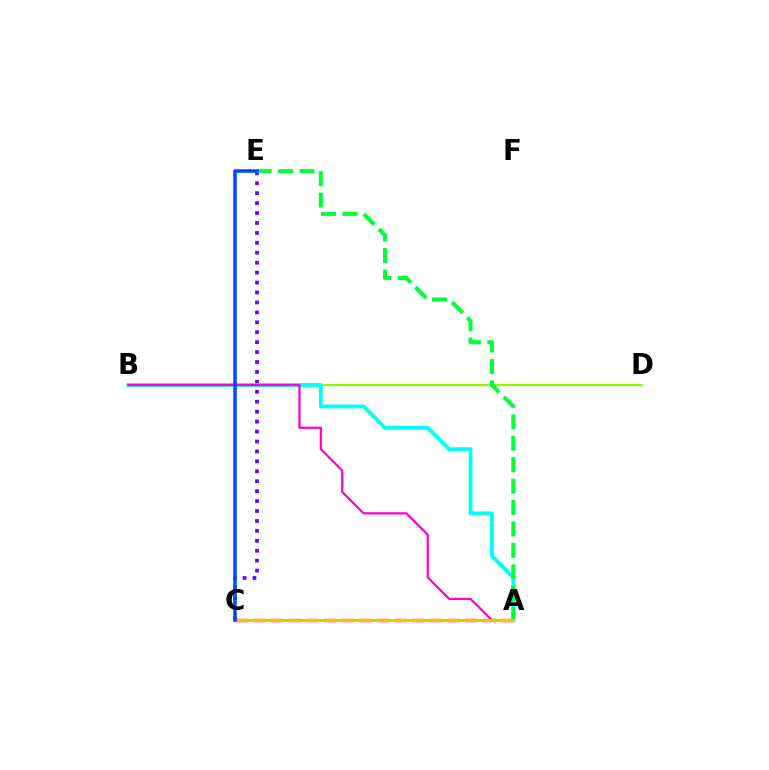{('C', 'E'): [{'color': '#7200ff', 'line_style': 'dotted', 'thickness': 2.7}, {'color': '#004bff', 'line_style': 'solid', 'thickness': 2.55}], ('B', 'D'): [{'color': '#84ff00', 'line_style': 'solid', 'thickness': 1.55}], ('A', 'C'): [{'color': '#ff0000', 'line_style': 'dashed', 'thickness': 2.4}, {'color': '#ffbd00', 'line_style': 'solid', 'thickness': 2.19}], ('A', 'B'): [{'color': '#00fff6', 'line_style': 'solid', 'thickness': 2.75}, {'color': '#ff00cf', 'line_style': 'solid', 'thickness': 1.6}], ('A', 'E'): [{'color': '#00ff39', 'line_style': 'dashed', 'thickness': 2.91}]}